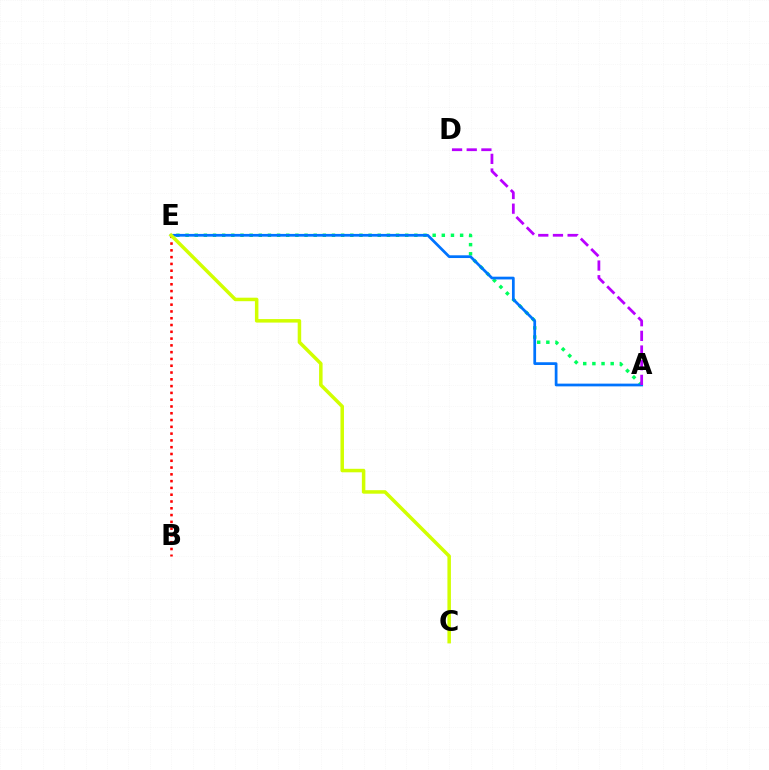{('A', 'E'): [{'color': '#00ff5c', 'line_style': 'dotted', 'thickness': 2.49}, {'color': '#0074ff', 'line_style': 'solid', 'thickness': 1.97}], ('B', 'E'): [{'color': '#ff0000', 'line_style': 'dotted', 'thickness': 1.84}], ('A', 'D'): [{'color': '#b900ff', 'line_style': 'dashed', 'thickness': 1.99}], ('C', 'E'): [{'color': '#d1ff00', 'line_style': 'solid', 'thickness': 2.52}]}